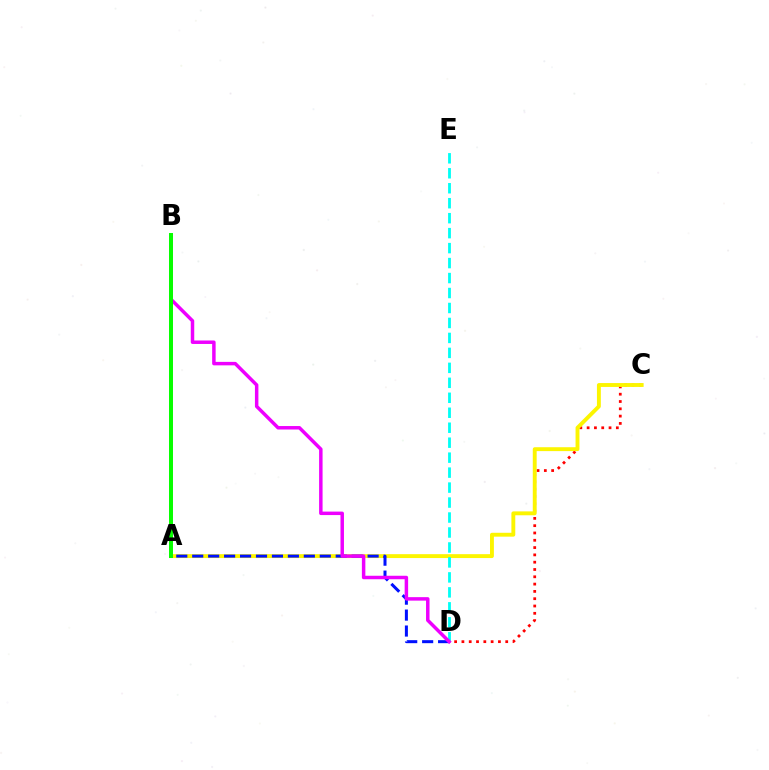{('C', 'D'): [{'color': '#ff0000', 'line_style': 'dotted', 'thickness': 1.98}], ('A', 'C'): [{'color': '#fcf500', 'line_style': 'solid', 'thickness': 2.8}], ('A', 'D'): [{'color': '#0010ff', 'line_style': 'dashed', 'thickness': 2.17}], ('D', 'E'): [{'color': '#00fff6', 'line_style': 'dashed', 'thickness': 2.03}], ('B', 'D'): [{'color': '#ee00ff', 'line_style': 'solid', 'thickness': 2.5}], ('A', 'B'): [{'color': '#08ff00', 'line_style': 'solid', 'thickness': 2.87}]}